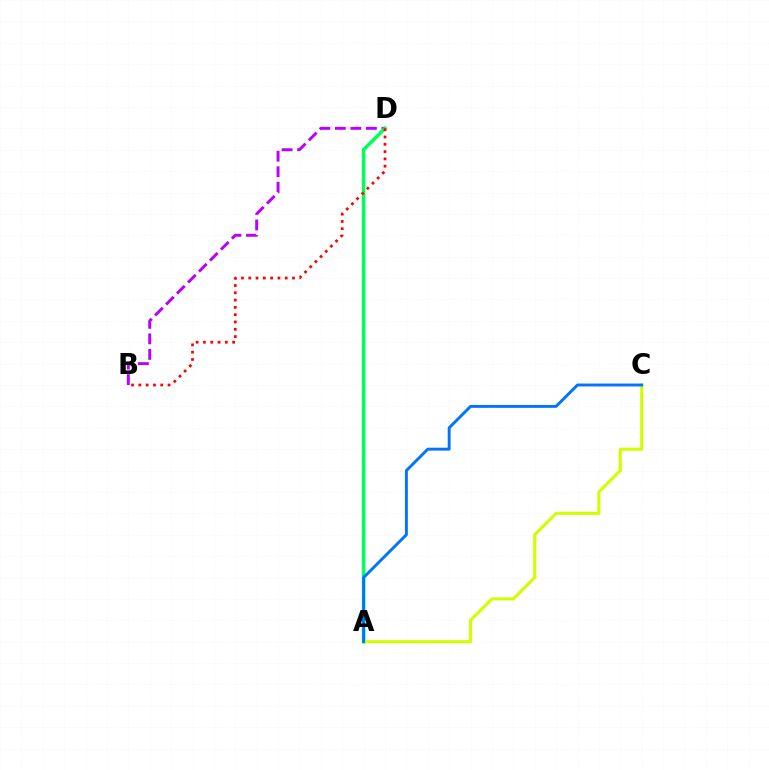{('B', 'D'): [{'color': '#b900ff', 'line_style': 'dashed', 'thickness': 2.11}, {'color': '#ff0000', 'line_style': 'dotted', 'thickness': 1.98}], ('A', 'D'): [{'color': '#00ff5c', 'line_style': 'solid', 'thickness': 2.54}], ('A', 'C'): [{'color': '#d1ff00', 'line_style': 'solid', 'thickness': 2.22}, {'color': '#0074ff', 'line_style': 'solid', 'thickness': 2.1}]}